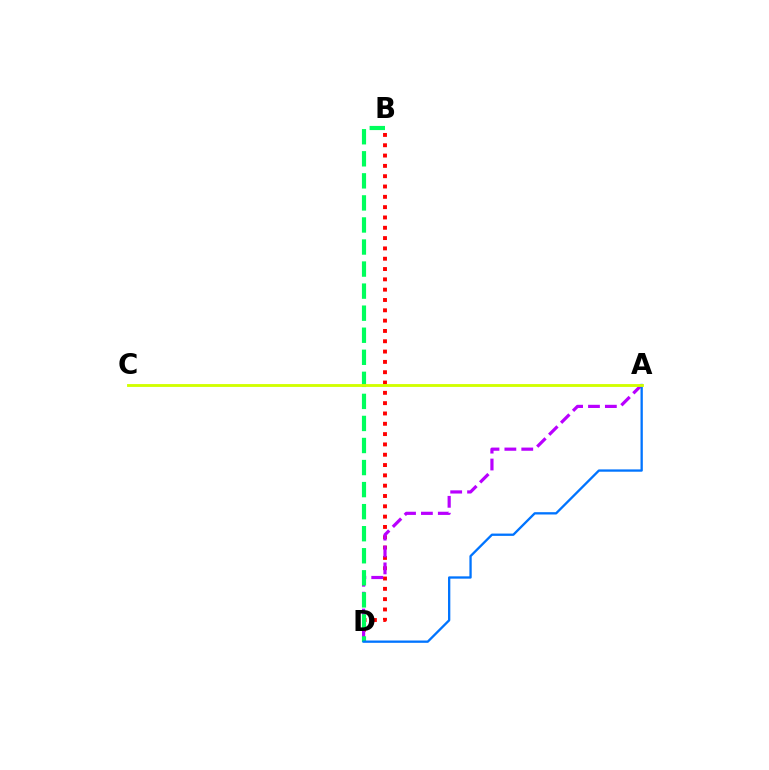{('B', 'D'): [{'color': '#ff0000', 'line_style': 'dotted', 'thickness': 2.8}, {'color': '#00ff5c', 'line_style': 'dashed', 'thickness': 3.0}], ('A', 'D'): [{'color': '#b900ff', 'line_style': 'dashed', 'thickness': 2.29}, {'color': '#0074ff', 'line_style': 'solid', 'thickness': 1.66}], ('A', 'C'): [{'color': '#d1ff00', 'line_style': 'solid', 'thickness': 2.05}]}